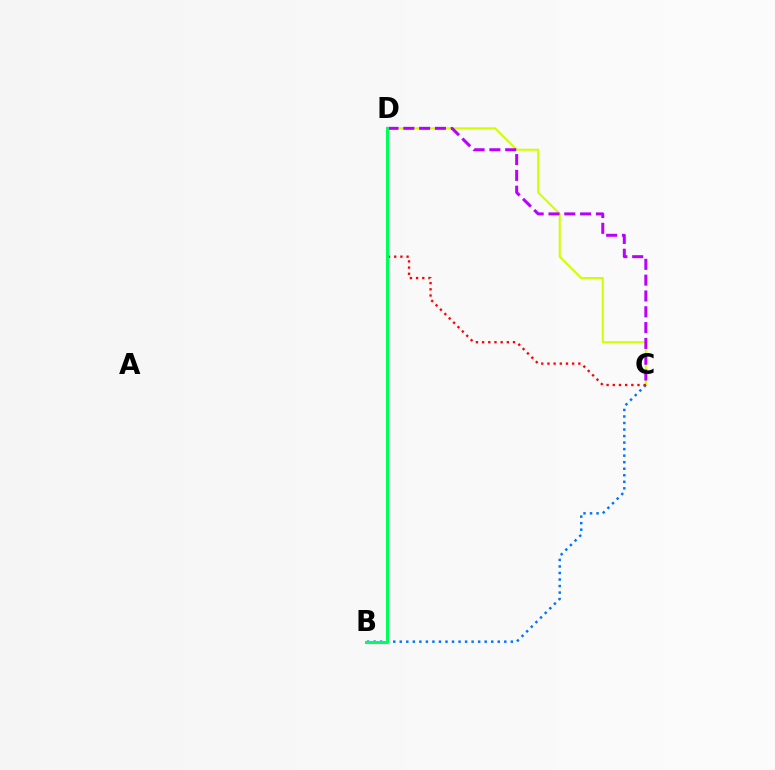{('C', 'D'): [{'color': '#d1ff00', 'line_style': 'solid', 'thickness': 1.5}, {'color': '#b900ff', 'line_style': 'dashed', 'thickness': 2.15}, {'color': '#ff0000', 'line_style': 'dotted', 'thickness': 1.68}], ('B', 'C'): [{'color': '#0074ff', 'line_style': 'dotted', 'thickness': 1.77}], ('B', 'D'): [{'color': '#00ff5c', 'line_style': 'solid', 'thickness': 2.18}]}